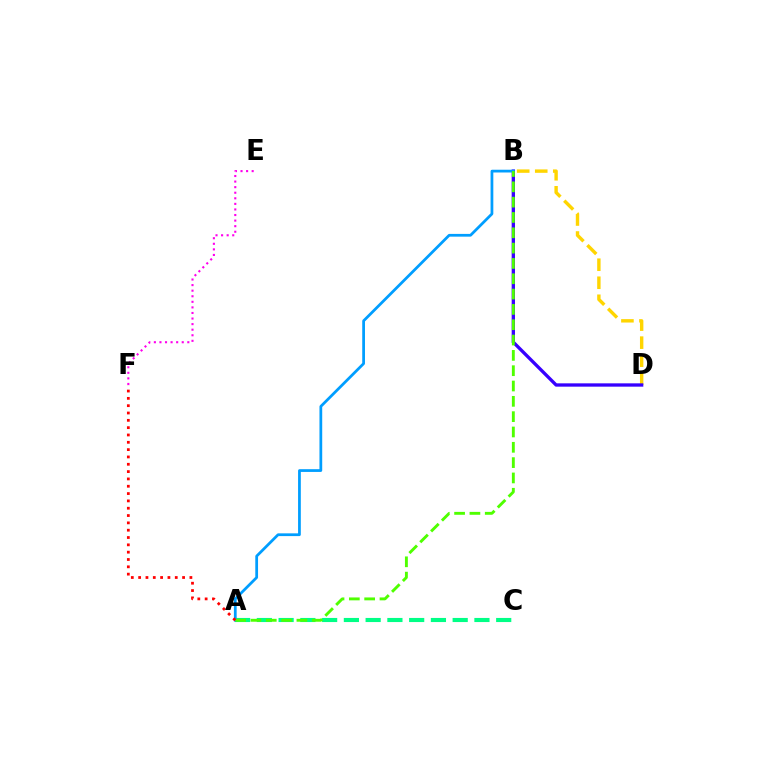{('A', 'C'): [{'color': '#00ff86', 'line_style': 'dashed', 'thickness': 2.96}], ('B', 'D'): [{'color': '#ffd500', 'line_style': 'dashed', 'thickness': 2.45}, {'color': '#3700ff', 'line_style': 'solid', 'thickness': 2.39}], ('E', 'F'): [{'color': '#ff00ed', 'line_style': 'dotted', 'thickness': 1.51}], ('A', 'B'): [{'color': '#009eff', 'line_style': 'solid', 'thickness': 1.98}, {'color': '#4fff00', 'line_style': 'dashed', 'thickness': 2.08}], ('A', 'F'): [{'color': '#ff0000', 'line_style': 'dotted', 'thickness': 1.99}]}